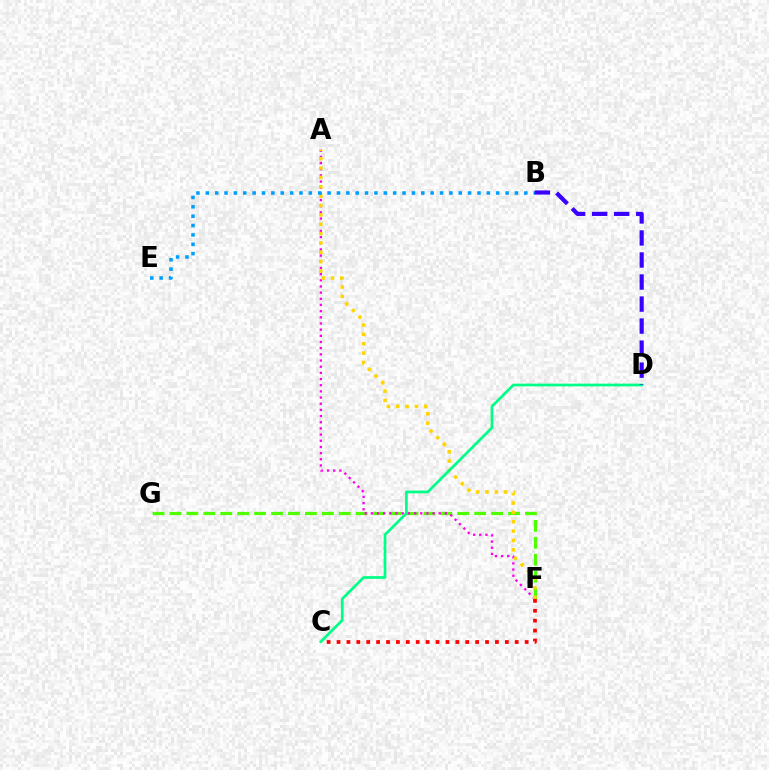{('F', 'G'): [{'color': '#4fff00', 'line_style': 'dashed', 'thickness': 2.3}], ('A', 'F'): [{'color': '#ff00ed', 'line_style': 'dotted', 'thickness': 1.68}, {'color': '#ffd500', 'line_style': 'dotted', 'thickness': 2.54}], ('C', 'F'): [{'color': '#ff0000', 'line_style': 'dotted', 'thickness': 2.69}], ('C', 'D'): [{'color': '#00ff86', 'line_style': 'solid', 'thickness': 1.96}], ('B', 'E'): [{'color': '#009eff', 'line_style': 'dotted', 'thickness': 2.55}], ('B', 'D'): [{'color': '#3700ff', 'line_style': 'dashed', 'thickness': 2.99}]}